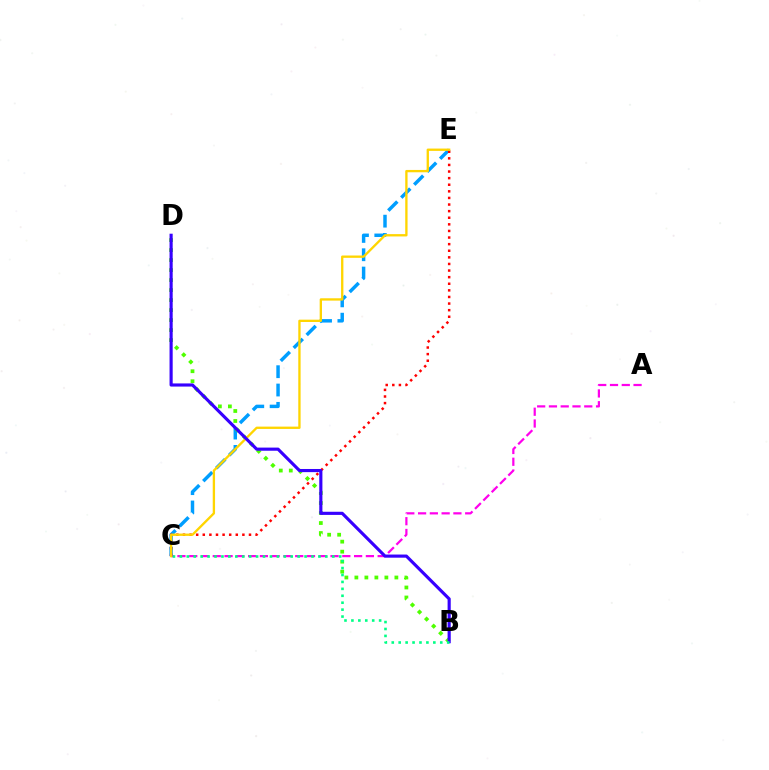{('C', 'E'): [{'color': '#009eff', 'line_style': 'dashed', 'thickness': 2.49}, {'color': '#ff0000', 'line_style': 'dotted', 'thickness': 1.79}, {'color': '#ffd500', 'line_style': 'solid', 'thickness': 1.68}], ('A', 'C'): [{'color': '#ff00ed', 'line_style': 'dashed', 'thickness': 1.6}], ('B', 'D'): [{'color': '#4fff00', 'line_style': 'dotted', 'thickness': 2.72}, {'color': '#3700ff', 'line_style': 'solid', 'thickness': 2.26}], ('B', 'C'): [{'color': '#00ff86', 'line_style': 'dotted', 'thickness': 1.88}]}